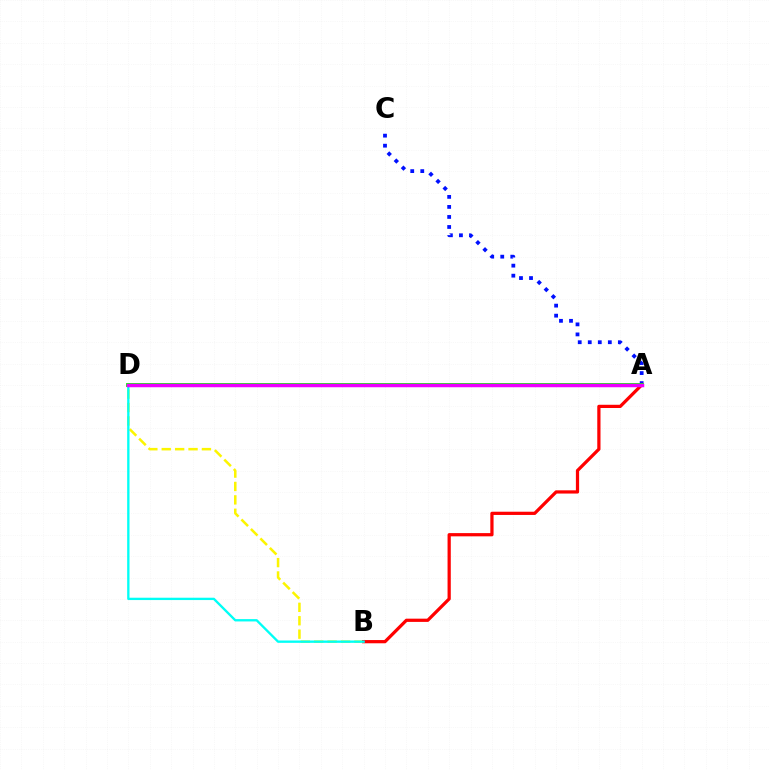{('A', 'C'): [{'color': '#0010ff', 'line_style': 'dotted', 'thickness': 2.73}], ('B', 'D'): [{'color': '#fcf500', 'line_style': 'dashed', 'thickness': 1.82}, {'color': '#00fff6', 'line_style': 'solid', 'thickness': 1.68}], ('A', 'B'): [{'color': '#ff0000', 'line_style': 'solid', 'thickness': 2.33}], ('A', 'D'): [{'color': '#08ff00', 'line_style': 'solid', 'thickness': 2.78}, {'color': '#ee00ff', 'line_style': 'solid', 'thickness': 2.51}]}